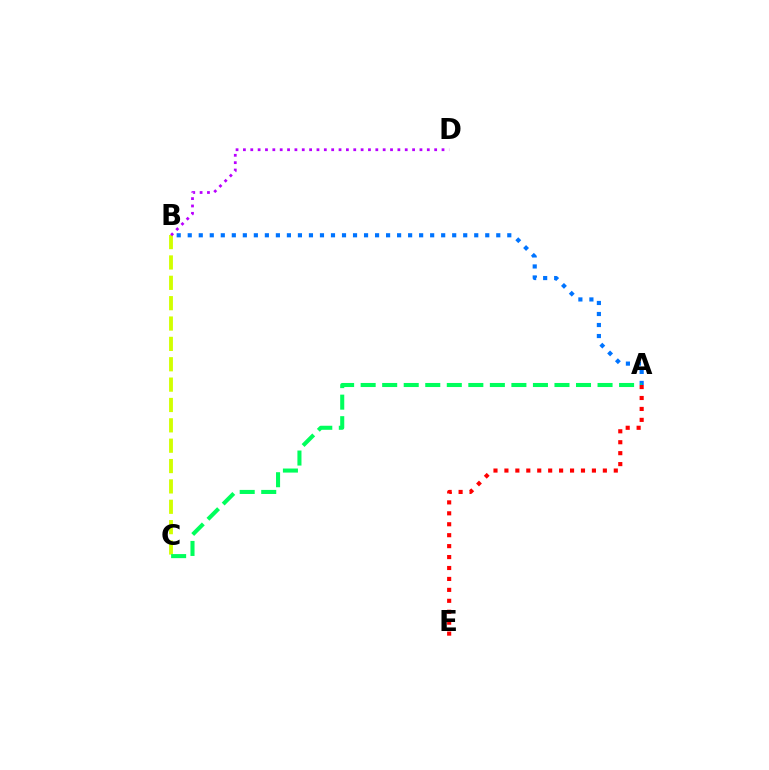{('A', 'B'): [{'color': '#0074ff', 'line_style': 'dotted', 'thickness': 2.99}], ('B', 'C'): [{'color': '#d1ff00', 'line_style': 'dashed', 'thickness': 2.77}], ('A', 'C'): [{'color': '#00ff5c', 'line_style': 'dashed', 'thickness': 2.93}], ('B', 'D'): [{'color': '#b900ff', 'line_style': 'dotted', 'thickness': 2.0}], ('A', 'E'): [{'color': '#ff0000', 'line_style': 'dotted', 'thickness': 2.97}]}